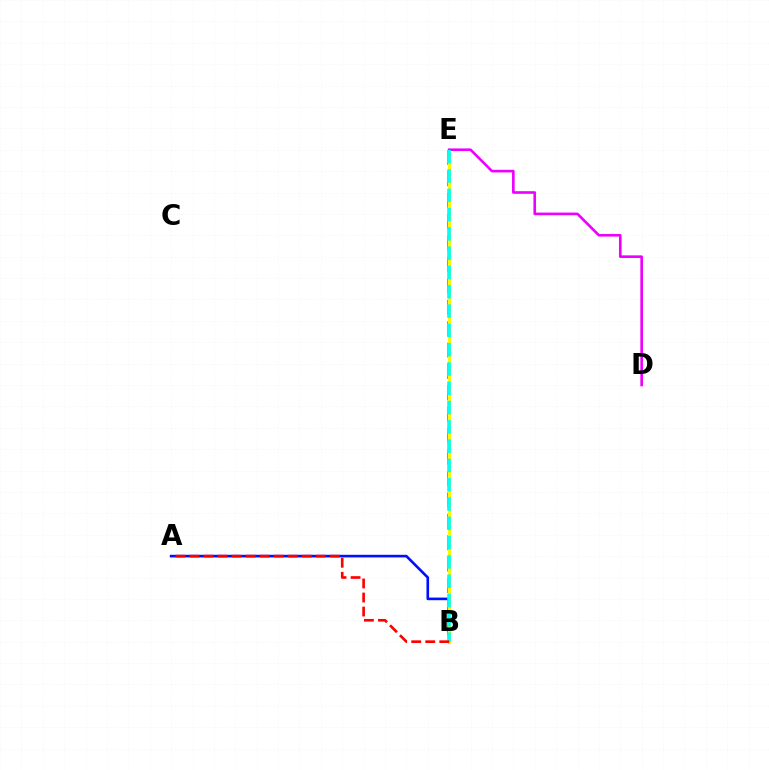{('B', 'E'): [{'color': '#08ff00', 'line_style': 'dashed', 'thickness': 2.91}, {'color': '#fcf500', 'line_style': 'solid', 'thickness': 2.17}, {'color': '#00fff6', 'line_style': 'dashed', 'thickness': 2.62}], ('A', 'B'): [{'color': '#0010ff', 'line_style': 'solid', 'thickness': 1.9}, {'color': '#ff0000', 'line_style': 'dashed', 'thickness': 1.91}], ('D', 'E'): [{'color': '#ee00ff', 'line_style': 'solid', 'thickness': 1.89}]}